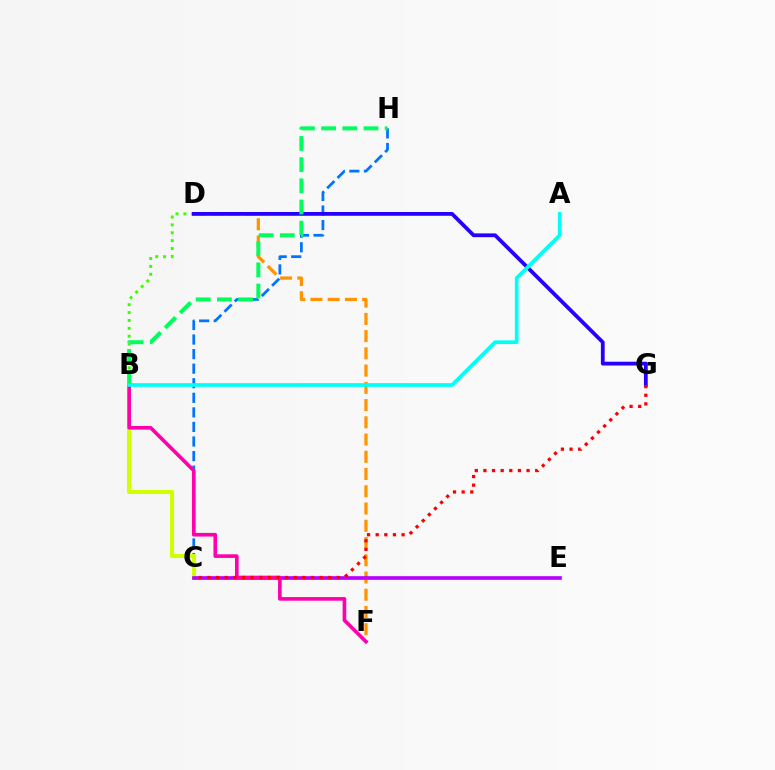{('D', 'F'): [{'color': '#ff9400', 'line_style': 'dashed', 'thickness': 2.34}], ('C', 'H'): [{'color': '#0074ff', 'line_style': 'dashed', 'thickness': 1.98}], ('B', 'C'): [{'color': '#d1ff00', 'line_style': 'solid', 'thickness': 2.95}], ('B', 'D'): [{'color': '#3dff00', 'line_style': 'dotted', 'thickness': 2.14}], ('C', 'E'): [{'color': '#b900ff', 'line_style': 'solid', 'thickness': 2.64}], ('D', 'G'): [{'color': '#2500ff', 'line_style': 'solid', 'thickness': 2.72}], ('B', 'F'): [{'color': '#ff00ac', 'line_style': 'solid', 'thickness': 2.62}], ('C', 'G'): [{'color': '#ff0000', 'line_style': 'dotted', 'thickness': 2.35}], ('B', 'H'): [{'color': '#00ff5c', 'line_style': 'dashed', 'thickness': 2.88}], ('A', 'B'): [{'color': '#00fff6', 'line_style': 'solid', 'thickness': 2.66}]}